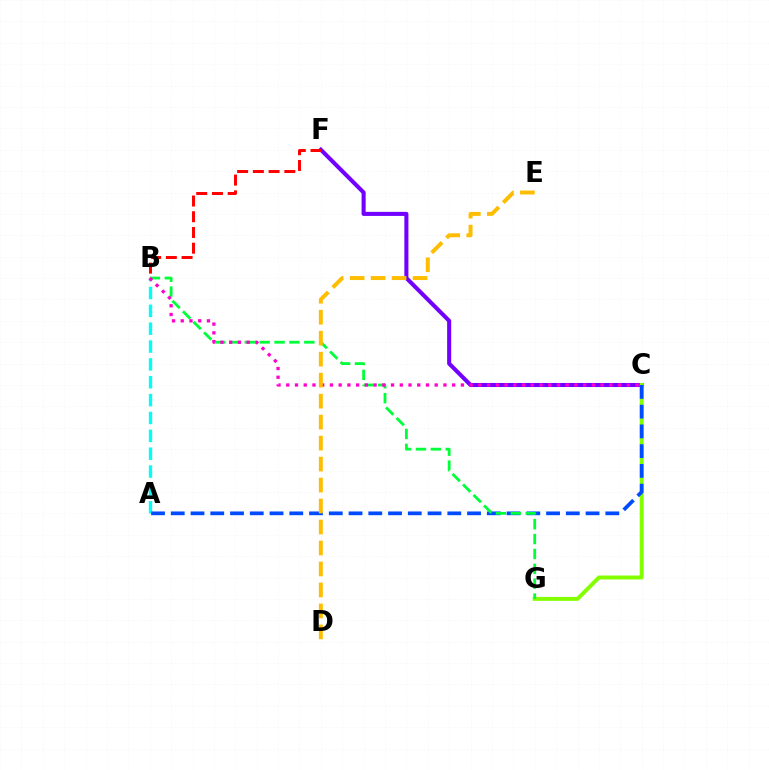{('C', 'F'): [{'color': '#7200ff', 'line_style': 'solid', 'thickness': 2.93}], ('A', 'B'): [{'color': '#00fff6', 'line_style': 'dashed', 'thickness': 2.43}], ('C', 'G'): [{'color': '#84ff00', 'line_style': 'solid', 'thickness': 2.85}], ('A', 'C'): [{'color': '#004bff', 'line_style': 'dashed', 'thickness': 2.68}], ('B', 'G'): [{'color': '#00ff39', 'line_style': 'dashed', 'thickness': 2.02}], ('B', 'C'): [{'color': '#ff00cf', 'line_style': 'dotted', 'thickness': 2.37}], ('B', 'F'): [{'color': '#ff0000', 'line_style': 'dashed', 'thickness': 2.14}], ('D', 'E'): [{'color': '#ffbd00', 'line_style': 'dashed', 'thickness': 2.85}]}